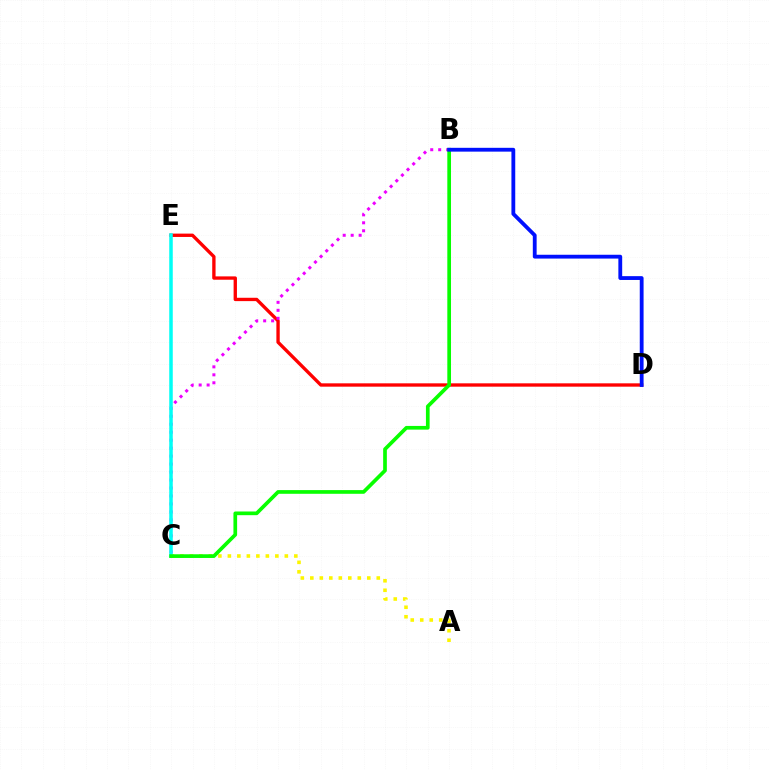{('D', 'E'): [{'color': '#ff0000', 'line_style': 'solid', 'thickness': 2.41}], ('B', 'C'): [{'color': '#ee00ff', 'line_style': 'dotted', 'thickness': 2.17}, {'color': '#08ff00', 'line_style': 'solid', 'thickness': 2.66}], ('A', 'C'): [{'color': '#fcf500', 'line_style': 'dotted', 'thickness': 2.58}], ('C', 'E'): [{'color': '#00fff6', 'line_style': 'solid', 'thickness': 2.54}], ('B', 'D'): [{'color': '#0010ff', 'line_style': 'solid', 'thickness': 2.75}]}